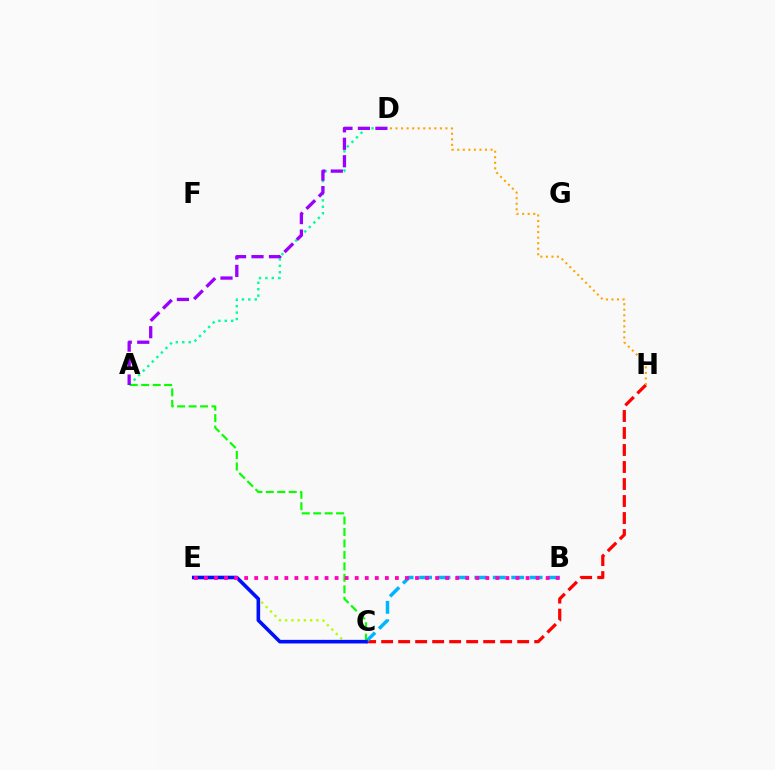{('C', 'H'): [{'color': '#ff0000', 'line_style': 'dashed', 'thickness': 2.31}], ('B', 'C'): [{'color': '#00b5ff', 'line_style': 'dashed', 'thickness': 2.5}], ('A', 'D'): [{'color': '#00ff9d', 'line_style': 'dotted', 'thickness': 1.74}, {'color': '#9b00ff', 'line_style': 'dashed', 'thickness': 2.37}], ('C', 'E'): [{'color': '#b3ff00', 'line_style': 'dotted', 'thickness': 1.7}, {'color': '#0010ff', 'line_style': 'solid', 'thickness': 2.59}], ('A', 'C'): [{'color': '#08ff00', 'line_style': 'dashed', 'thickness': 1.56}], ('D', 'H'): [{'color': '#ffa500', 'line_style': 'dotted', 'thickness': 1.51}], ('B', 'E'): [{'color': '#ff00bd', 'line_style': 'dotted', 'thickness': 2.73}]}